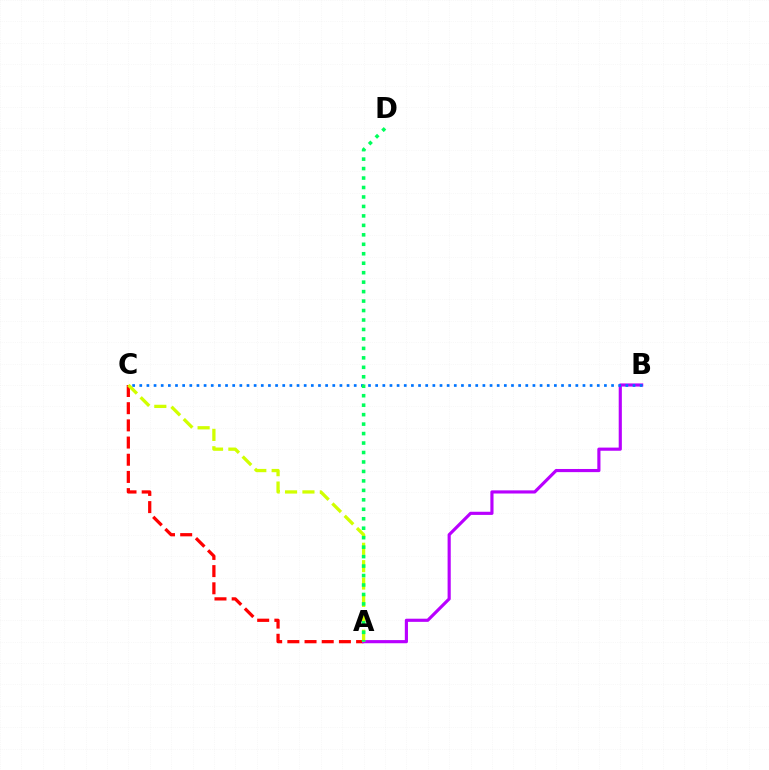{('A', 'C'): [{'color': '#ff0000', 'line_style': 'dashed', 'thickness': 2.33}, {'color': '#d1ff00', 'line_style': 'dashed', 'thickness': 2.36}], ('A', 'B'): [{'color': '#b900ff', 'line_style': 'solid', 'thickness': 2.27}], ('B', 'C'): [{'color': '#0074ff', 'line_style': 'dotted', 'thickness': 1.94}], ('A', 'D'): [{'color': '#00ff5c', 'line_style': 'dotted', 'thickness': 2.57}]}